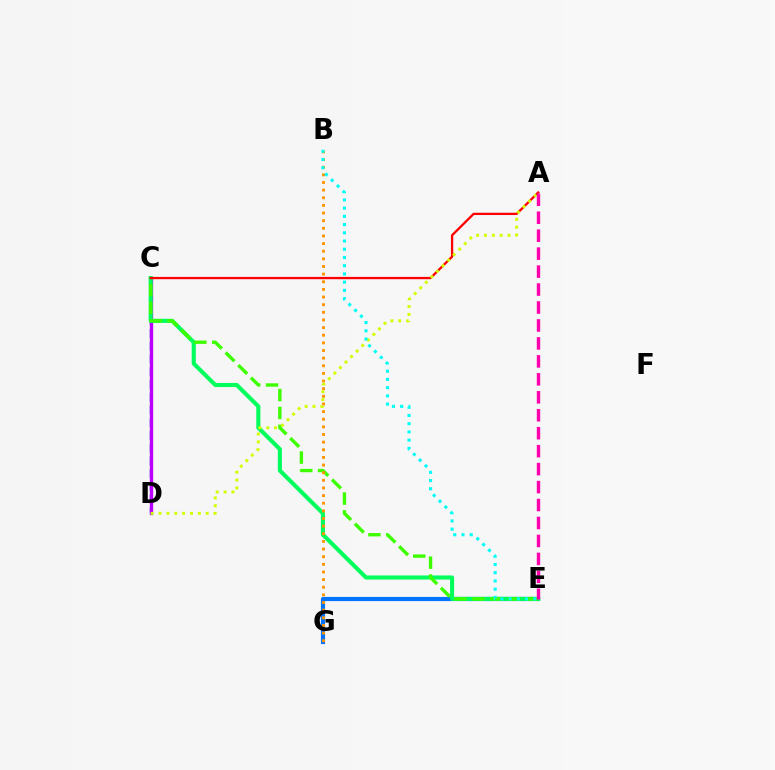{('E', 'G'): [{'color': '#0074ff', 'line_style': 'solid', 'thickness': 2.99}], ('C', 'D'): [{'color': '#2500ff', 'line_style': 'dashed', 'thickness': 1.73}, {'color': '#b900ff', 'line_style': 'solid', 'thickness': 2.39}], ('C', 'E'): [{'color': '#00ff5c', 'line_style': 'solid', 'thickness': 2.95}, {'color': '#3dff00', 'line_style': 'dashed', 'thickness': 2.43}], ('A', 'C'): [{'color': '#ff0000', 'line_style': 'solid', 'thickness': 1.65}], ('B', 'G'): [{'color': '#ff9400', 'line_style': 'dotted', 'thickness': 2.07}], ('A', 'D'): [{'color': '#d1ff00', 'line_style': 'dotted', 'thickness': 2.14}], ('A', 'E'): [{'color': '#ff00ac', 'line_style': 'dashed', 'thickness': 2.44}], ('B', 'E'): [{'color': '#00fff6', 'line_style': 'dotted', 'thickness': 2.24}]}